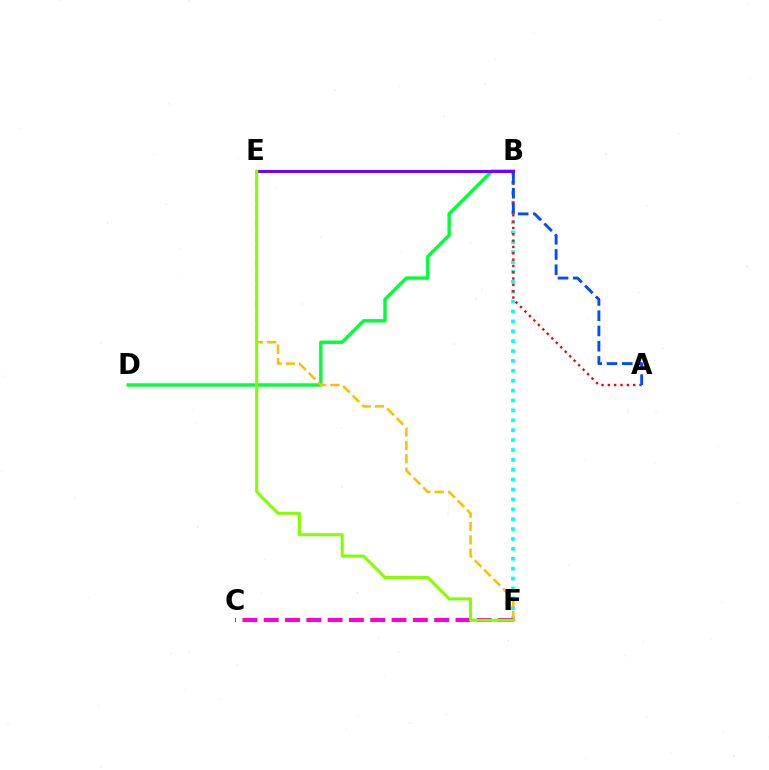{('B', 'D'): [{'color': '#00ff39', 'line_style': 'solid', 'thickness': 2.47}], ('B', 'F'): [{'color': '#00fff6', 'line_style': 'dotted', 'thickness': 2.69}], ('B', 'E'): [{'color': '#7200ff', 'line_style': 'solid', 'thickness': 2.16}], ('E', 'F'): [{'color': '#ffbd00', 'line_style': 'dashed', 'thickness': 1.81}, {'color': '#84ff00', 'line_style': 'solid', 'thickness': 2.19}], ('A', 'B'): [{'color': '#ff0000', 'line_style': 'dotted', 'thickness': 1.72}, {'color': '#004bff', 'line_style': 'dashed', 'thickness': 2.07}], ('C', 'F'): [{'color': '#ff00cf', 'line_style': 'dashed', 'thickness': 2.89}]}